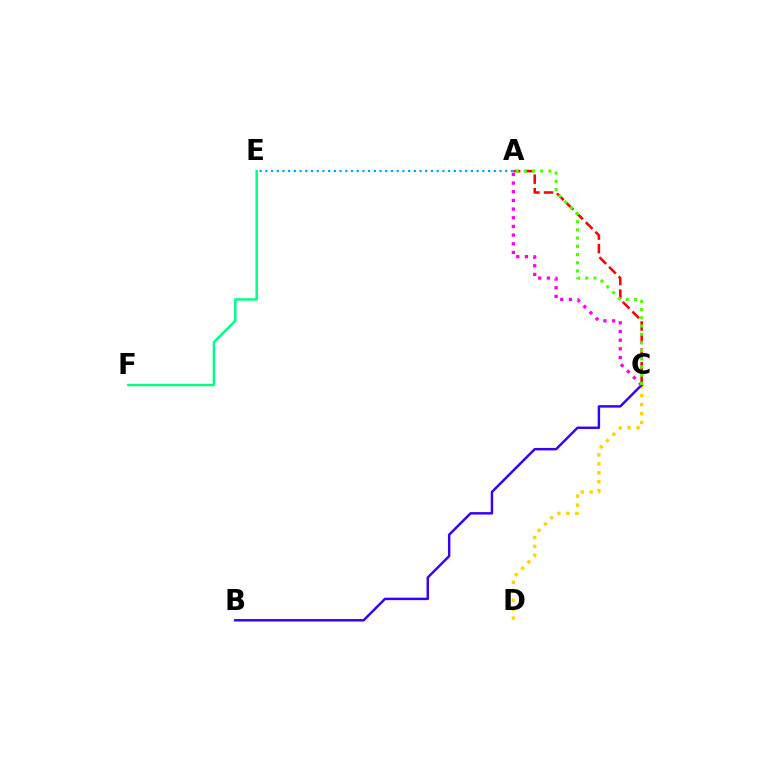{('A', 'C'): [{'color': '#ff0000', 'line_style': 'dashed', 'thickness': 1.84}, {'color': '#ff00ed', 'line_style': 'dotted', 'thickness': 2.36}, {'color': '#4fff00', 'line_style': 'dotted', 'thickness': 2.23}], ('A', 'E'): [{'color': '#009eff', 'line_style': 'dotted', 'thickness': 1.55}], ('E', 'F'): [{'color': '#00ff86', 'line_style': 'solid', 'thickness': 1.77}], ('C', 'D'): [{'color': '#ffd500', 'line_style': 'dotted', 'thickness': 2.43}], ('B', 'C'): [{'color': '#3700ff', 'line_style': 'solid', 'thickness': 1.77}]}